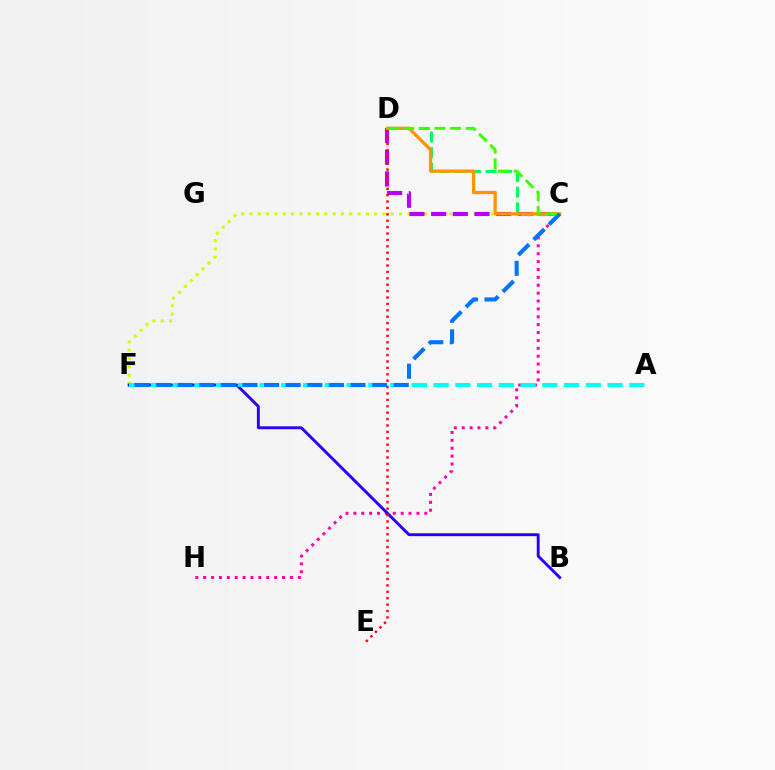{('C', 'F'): [{'color': '#d1ff00', 'line_style': 'dotted', 'thickness': 2.26}, {'color': '#0074ff', 'line_style': 'dashed', 'thickness': 2.93}], ('C', 'H'): [{'color': '#ff00ac', 'line_style': 'dotted', 'thickness': 2.14}], ('C', 'D'): [{'color': '#b900ff', 'line_style': 'dashed', 'thickness': 2.94}, {'color': '#00ff5c', 'line_style': 'dashed', 'thickness': 2.13}, {'color': '#ff9400', 'line_style': 'solid', 'thickness': 2.34}, {'color': '#3dff00', 'line_style': 'dashed', 'thickness': 2.12}], ('B', 'F'): [{'color': '#2500ff', 'line_style': 'solid', 'thickness': 2.08}], ('A', 'F'): [{'color': '#00fff6', 'line_style': 'dashed', 'thickness': 2.95}], ('D', 'E'): [{'color': '#ff0000', 'line_style': 'dotted', 'thickness': 1.74}]}